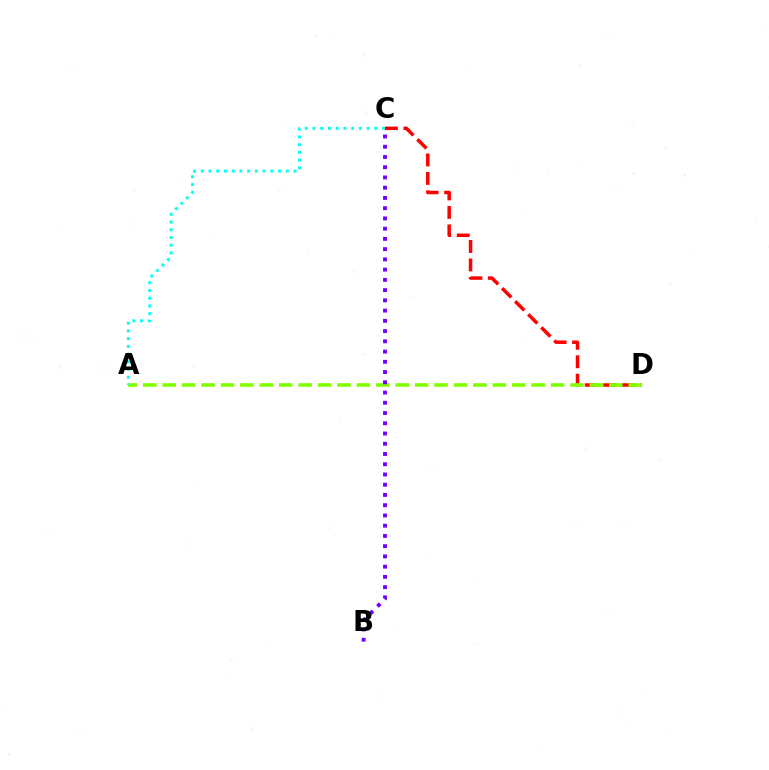{('C', 'D'): [{'color': '#ff0000', 'line_style': 'dashed', 'thickness': 2.51}], ('A', 'D'): [{'color': '#84ff00', 'line_style': 'dashed', 'thickness': 2.64}], ('A', 'C'): [{'color': '#00fff6', 'line_style': 'dotted', 'thickness': 2.1}], ('B', 'C'): [{'color': '#7200ff', 'line_style': 'dotted', 'thickness': 2.78}]}